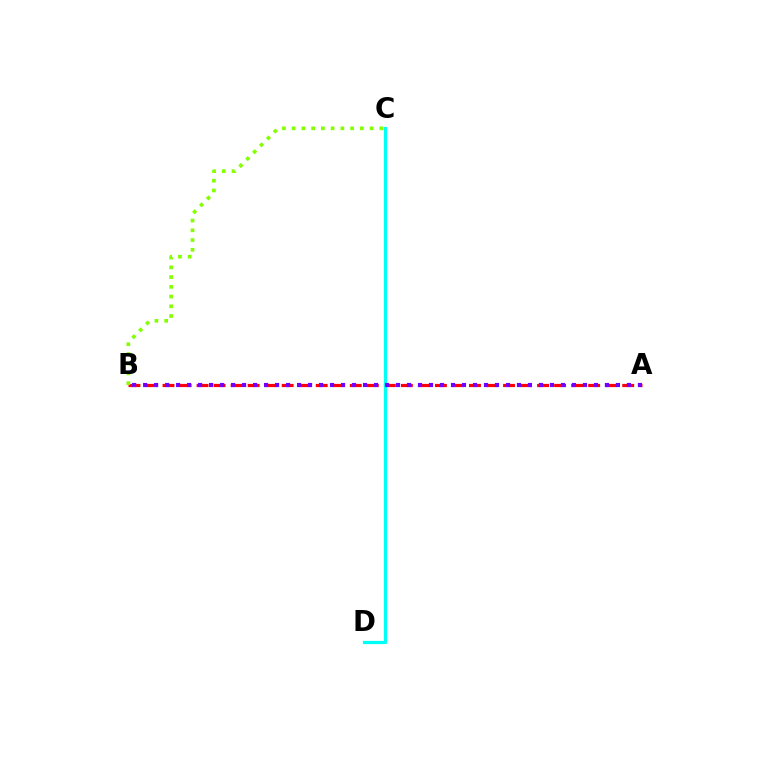{('A', 'B'): [{'color': '#ff0000', 'line_style': 'dashed', 'thickness': 2.31}, {'color': '#7200ff', 'line_style': 'dotted', 'thickness': 2.99}], ('C', 'D'): [{'color': '#00fff6', 'line_style': 'solid', 'thickness': 2.33}], ('B', 'C'): [{'color': '#84ff00', 'line_style': 'dotted', 'thickness': 2.65}]}